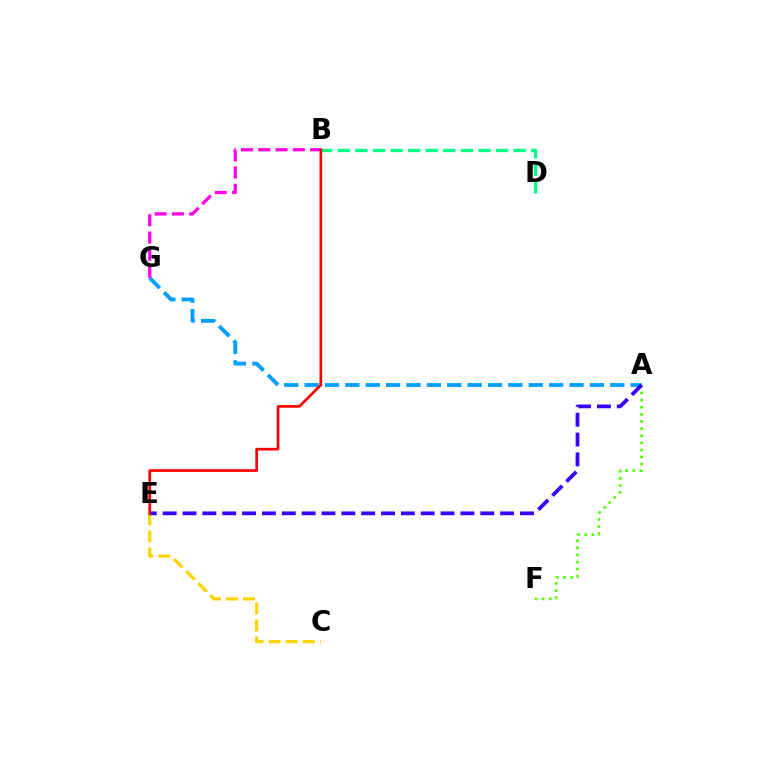{('C', 'E'): [{'color': '#ffd500', 'line_style': 'dashed', 'thickness': 2.32}], ('B', 'G'): [{'color': '#ff00ed', 'line_style': 'dashed', 'thickness': 2.34}], ('A', 'G'): [{'color': '#009eff', 'line_style': 'dashed', 'thickness': 2.77}], ('A', 'F'): [{'color': '#4fff00', 'line_style': 'dotted', 'thickness': 1.93}], ('A', 'E'): [{'color': '#3700ff', 'line_style': 'dashed', 'thickness': 2.7}], ('B', 'D'): [{'color': '#00ff86', 'line_style': 'dashed', 'thickness': 2.39}], ('B', 'E'): [{'color': '#ff0000', 'line_style': 'solid', 'thickness': 1.93}]}